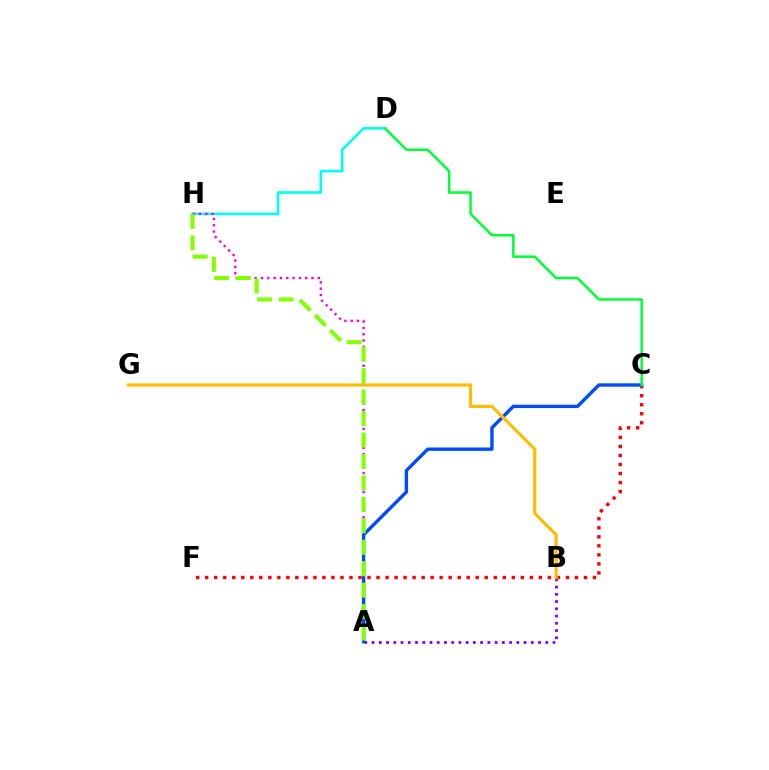{('D', 'H'): [{'color': '#00fff6', 'line_style': 'solid', 'thickness': 1.89}], ('A', 'B'): [{'color': '#7200ff', 'line_style': 'dotted', 'thickness': 1.97}], ('C', 'F'): [{'color': '#ff0000', 'line_style': 'dotted', 'thickness': 2.45}], ('A', 'H'): [{'color': '#ff00cf', 'line_style': 'dotted', 'thickness': 1.72}, {'color': '#84ff00', 'line_style': 'dashed', 'thickness': 2.91}], ('A', 'C'): [{'color': '#004bff', 'line_style': 'solid', 'thickness': 2.42}], ('B', 'G'): [{'color': '#ffbd00', 'line_style': 'solid', 'thickness': 2.28}], ('C', 'D'): [{'color': '#00ff39', 'line_style': 'solid', 'thickness': 1.81}]}